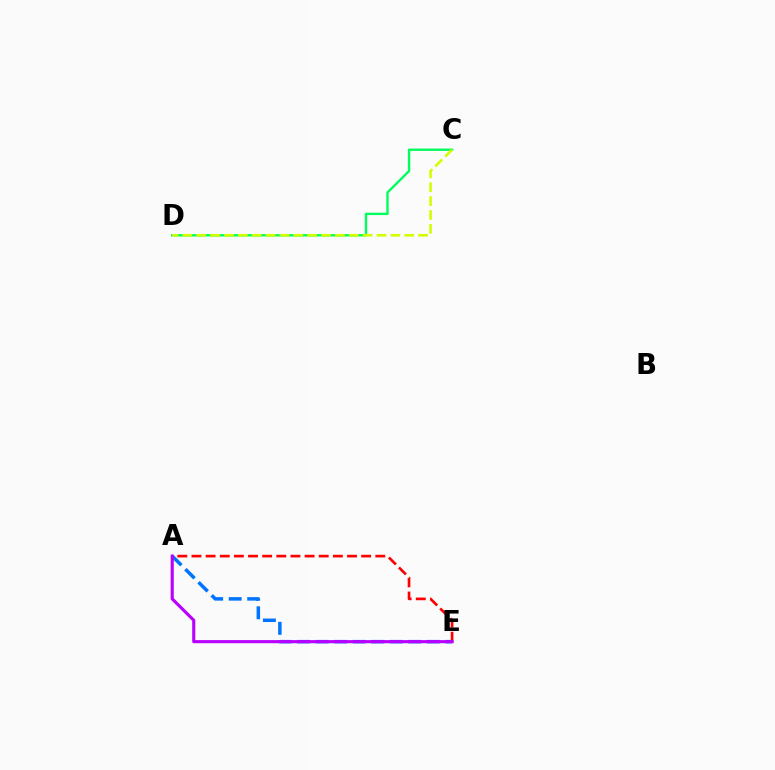{('A', 'E'): [{'color': '#ff0000', 'line_style': 'dashed', 'thickness': 1.92}, {'color': '#0074ff', 'line_style': 'dashed', 'thickness': 2.52}, {'color': '#b900ff', 'line_style': 'solid', 'thickness': 2.24}], ('C', 'D'): [{'color': '#00ff5c', 'line_style': 'solid', 'thickness': 1.72}, {'color': '#d1ff00', 'line_style': 'dashed', 'thickness': 1.88}]}